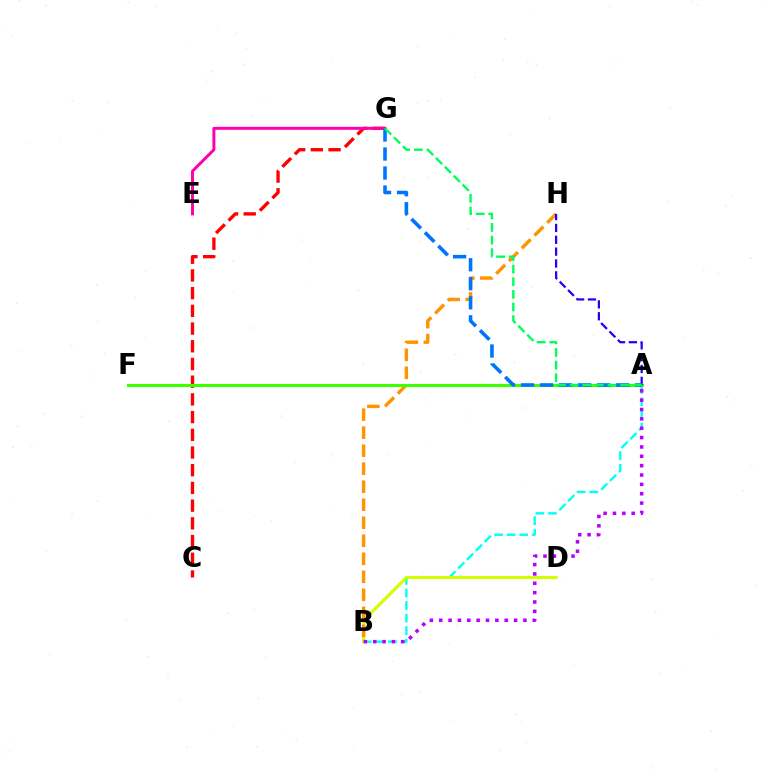{('A', 'B'): [{'color': '#00fff6', 'line_style': 'dashed', 'thickness': 1.7}, {'color': '#b900ff', 'line_style': 'dotted', 'thickness': 2.54}], ('B', 'D'): [{'color': '#d1ff00', 'line_style': 'solid', 'thickness': 2.25}], ('C', 'G'): [{'color': '#ff0000', 'line_style': 'dashed', 'thickness': 2.41}], ('B', 'H'): [{'color': '#ff9400', 'line_style': 'dashed', 'thickness': 2.45}], ('E', 'G'): [{'color': '#ff00ac', 'line_style': 'solid', 'thickness': 2.13}], ('A', 'F'): [{'color': '#3dff00', 'line_style': 'solid', 'thickness': 2.23}], ('A', 'H'): [{'color': '#2500ff', 'line_style': 'dashed', 'thickness': 1.61}], ('A', 'G'): [{'color': '#0074ff', 'line_style': 'dashed', 'thickness': 2.58}, {'color': '#00ff5c', 'line_style': 'dashed', 'thickness': 1.71}]}